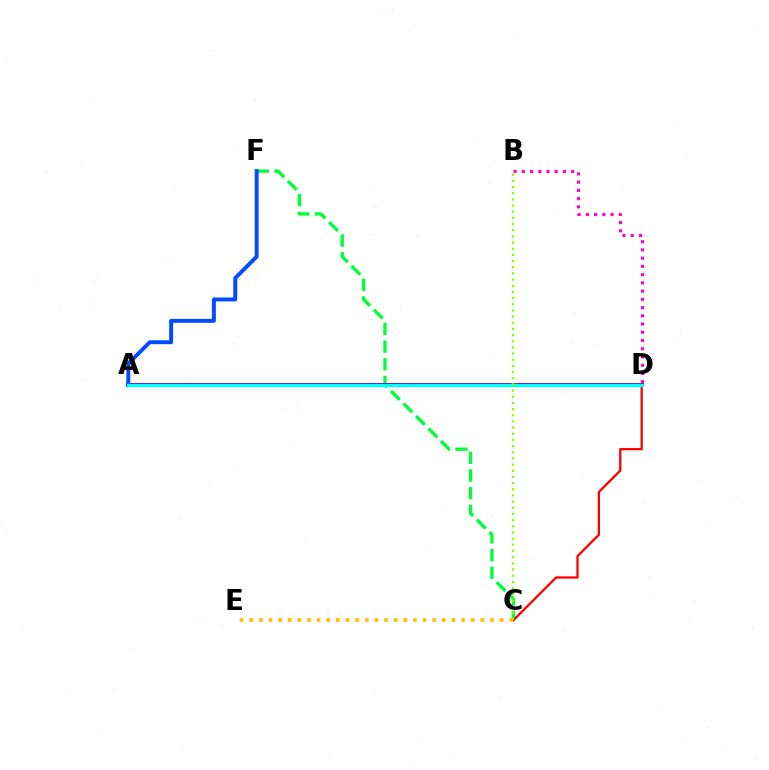{('C', 'F'): [{'color': '#00ff39', 'line_style': 'dashed', 'thickness': 2.4}], ('C', 'D'): [{'color': '#ff0000', 'line_style': 'solid', 'thickness': 1.66}], ('A', 'D'): [{'color': '#7200ff', 'line_style': 'solid', 'thickness': 2.88}, {'color': '#00fff6', 'line_style': 'solid', 'thickness': 2.39}], ('C', 'E'): [{'color': '#ffbd00', 'line_style': 'dotted', 'thickness': 2.62}], ('A', 'F'): [{'color': '#004bff', 'line_style': 'solid', 'thickness': 2.83}], ('B', 'D'): [{'color': '#ff00cf', 'line_style': 'dotted', 'thickness': 2.24}], ('B', 'C'): [{'color': '#84ff00', 'line_style': 'dotted', 'thickness': 1.68}]}